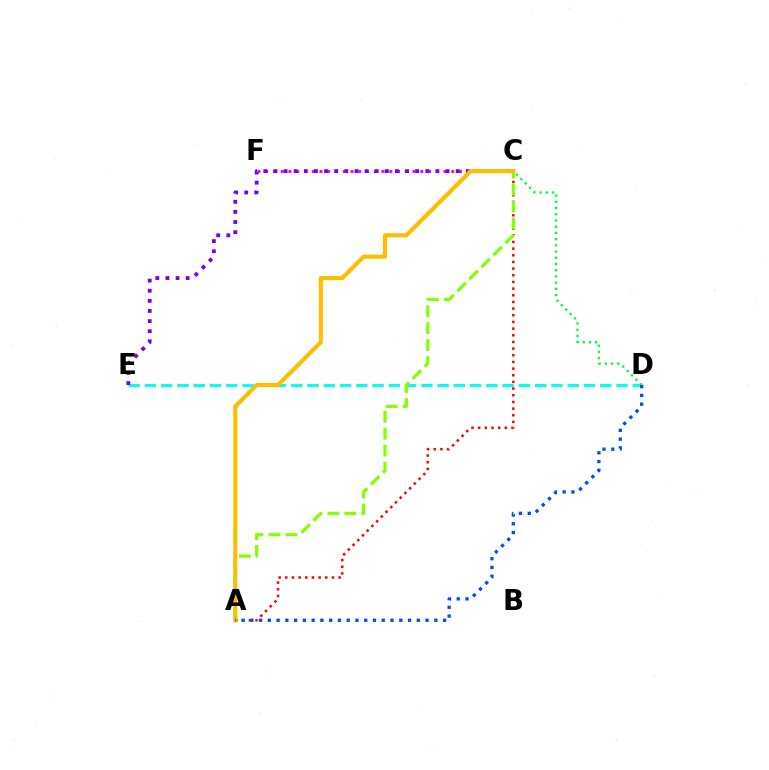{('D', 'E'): [{'color': '#00fff6', 'line_style': 'dashed', 'thickness': 2.21}], ('C', 'F'): [{'color': '#ff00cf', 'line_style': 'dotted', 'thickness': 2.11}], ('A', 'C'): [{'color': '#ff0000', 'line_style': 'dotted', 'thickness': 1.81}, {'color': '#84ff00', 'line_style': 'dashed', 'thickness': 2.3}, {'color': '#ffbd00', 'line_style': 'solid', 'thickness': 2.96}], ('C', 'D'): [{'color': '#00ff39', 'line_style': 'dotted', 'thickness': 1.69}], ('C', 'E'): [{'color': '#7200ff', 'line_style': 'dotted', 'thickness': 2.75}], ('A', 'D'): [{'color': '#004bff', 'line_style': 'dotted', 'thickness': 2.38}]}